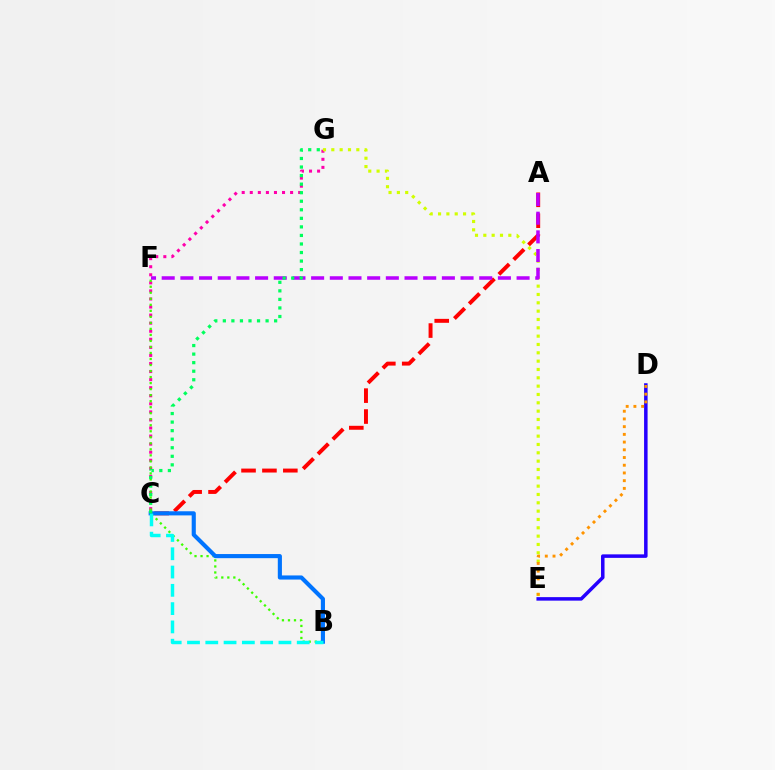{('A', 'C'): [{'color': '#ff0000', 'line_style': 'dashed', 'thickness': 2.84}], ('D', 'E'): [{'color': '#2500ff', 'line_style': 'solid', 'thickness': 2.53}, {'color': '#ff9400', 'line_style': 'dotted', 'thickness': 2.1}], ('C', 'G'): [{'color': '#ff00ac', 'line_style': 'dotted', 'thickness': 2.19}, {'color': '#00ff5c', 'line_style': 'dotted', 'thickness': 2.32}], ('E', 'G'): [{'color': '#d1ff00', 'line_style': 'dotted', 'thickness': 2.26}], ('B', 'F'): [{'color': '#3dff00', 'line_style': 'dotted', 'thickness': 1.64}], ('B', 'C'): [{'color': '#0074ff', 'line_style': 'solid', 'thickness': 2.97}, {'color': '#00fff6', 'line_style': 'dashed', 'thickness': 2.48}], ('A', 'F'): [{'color': '#b900ff', 'line_style': 'dashed', 'thickness': 2.54}]}